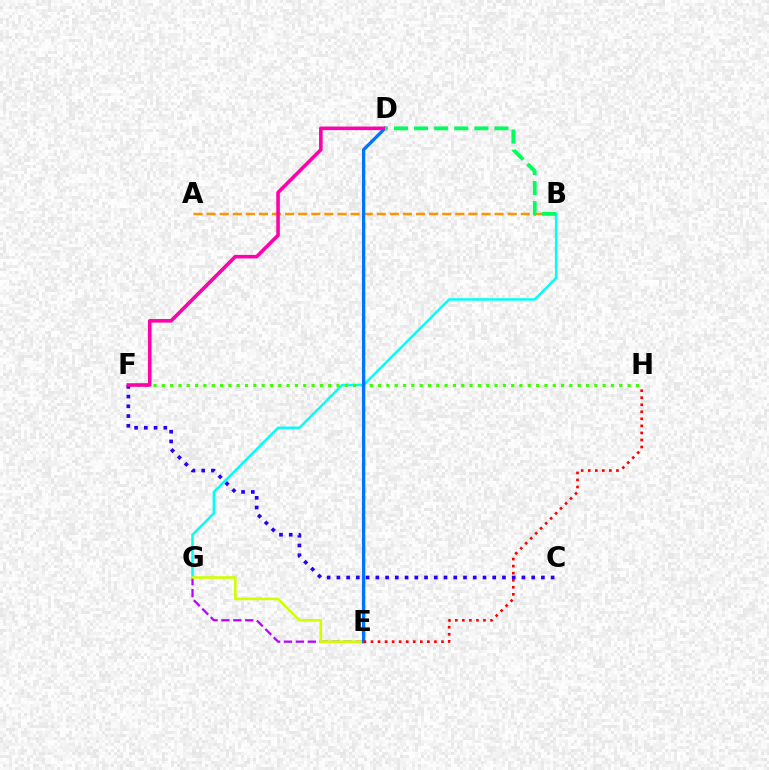{('B', 'G'): [{'color': '#00fff6', 'line_style': 'solid', 'thickness': 1.79}], ('F', 'H'): [{'color': '#3dff00', 'line_style': 'dotted', 'thickness': 2.26}], ('A', 'B'): [{'color': '#ff9400', 'line_style': 'dashed', 'thickness': 1.78}], ('E', 'G'): [{'color': '#b900ff', 'line_style': 'dashed', 'thickness': 1.62}, {'color': '#d1ff00', 'line_style': 'solid', 'thickness': 1.89}], ('D', 'E'): [{'color': '#0074ff', 'line_style': 'solid', 'thickness': 2.38}], ('C', 'F'): [{'color': '#2500ff', 'line_style': 'dotted', 'thickness': 2.65}], ('E', 'H'): [{'color': '#ff0000', 'line_style': 'dotted', 'thickness': 1.91}], ('D', 'F'): [{'color': '#ff00ac', 'line_style': 'solid', 'thickness': 2.58}], ('B', 'D'): [{'color': '#00ff5c', 'line_style': 'dashed', 'thickness': 2.73}]}